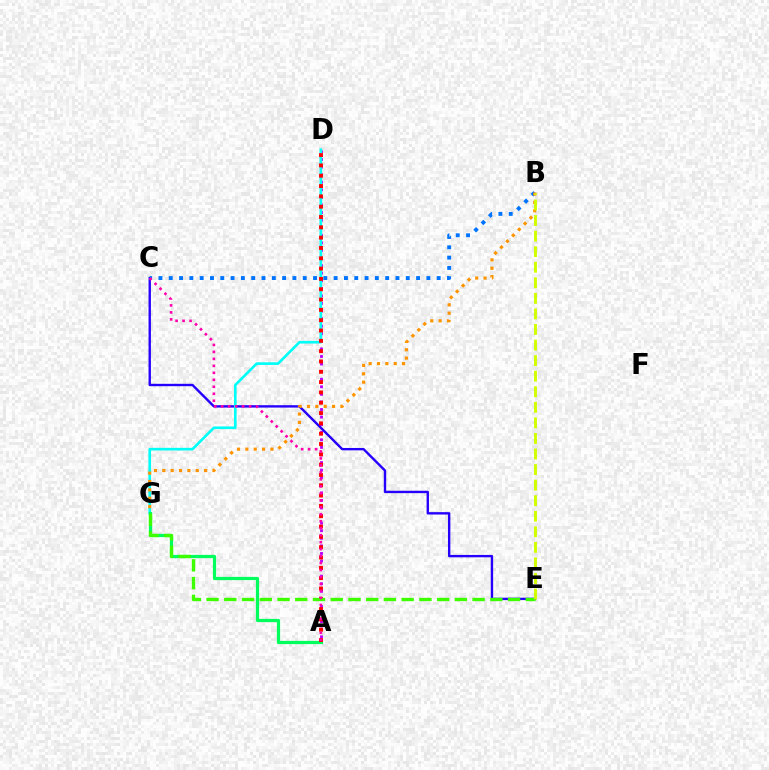{('A', 'D'): [{'color': '#b900ff', 'line_style': 'dotted', 'thickness': 2.06}, {'color': '#ff0000', 'line_style': 'dotted', 'thickness': 2.8}], ('C', 'E'): [{'color': '#2500ff', 'line_style': 'solid', 'thickness': 1.71}], ('D', 'G'): [{'color': '#00fff6', 'line_style': 'solid', 'thickness': 1.9}], ('A', 'G'): [{'color': '#00ff5c', 'line_style': 'solid', 'thickness': 2.31}], ('B', 'C'): [{'color': '#0074ff', 'line_style': 'dotted', 'thickness': 2.8}], ('E', 'G'): [{'color': '#3dff00', 'line_style': 'dashed', 'thickness': 2.41}], ('B', 'G'): [{'color': '#ff9400', 'line_style': 'dotted', 'thickness': 2.27}], ('A', 'C'): [{'color': '#ff00ac', 'line_style': 'dotted', 'thickness': 1.9}], ('B', 'E'): [{'color': '#d1ff00', 'line_style': 'dashed', 'thickness': 2.11}]}